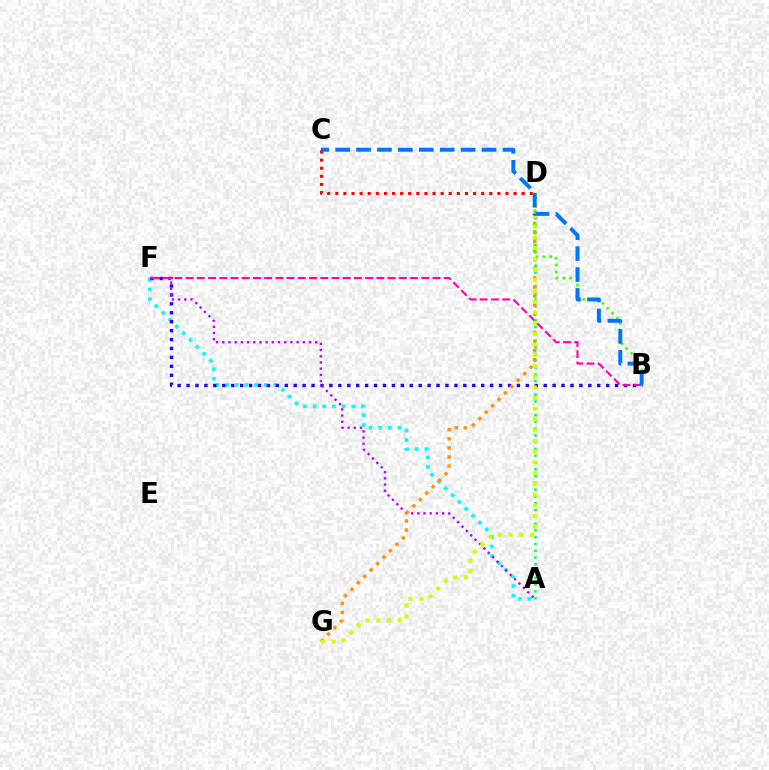{('A', 'F'): [{'color': '#00fff6', 'line_style': 'dotted', 'thickness': 2.62}, {'color': '#b900ff', 'line_style': 'dotted', 'thickness': 1.68}], ('B', 'F'): [{'color': '#2500ff', 'line_style': 'dotted', 'thickness': 2.43}, {'color': '#ff00ac', 'line_style': 'dashed', 'thickness': 1.52}], ('A', 'D'): [{'color': '#00ff5c', 'line_style': 'dotted', 'thickness': 1.84}], ('D', 'G'): [{'color': '#ff9400', 'line_style': 'dotted', 'thickness': 2.47}, {'color': '#d1ff00', 'line_style': 'dotted', 'thickness': 2.91}], ('B', 'D'): [{'color': '#3dff00', 'line_style': 'dotted', 'thickness': 1.87}], ('C', 'D'): [{'color': '#ff0000', 'line_style': 'dotted', 'thickness': 2.2}], ('B', 'C'): [{'color': '#0074ff', 'line_style': 'dashed', 'thickness': 2.84}]}